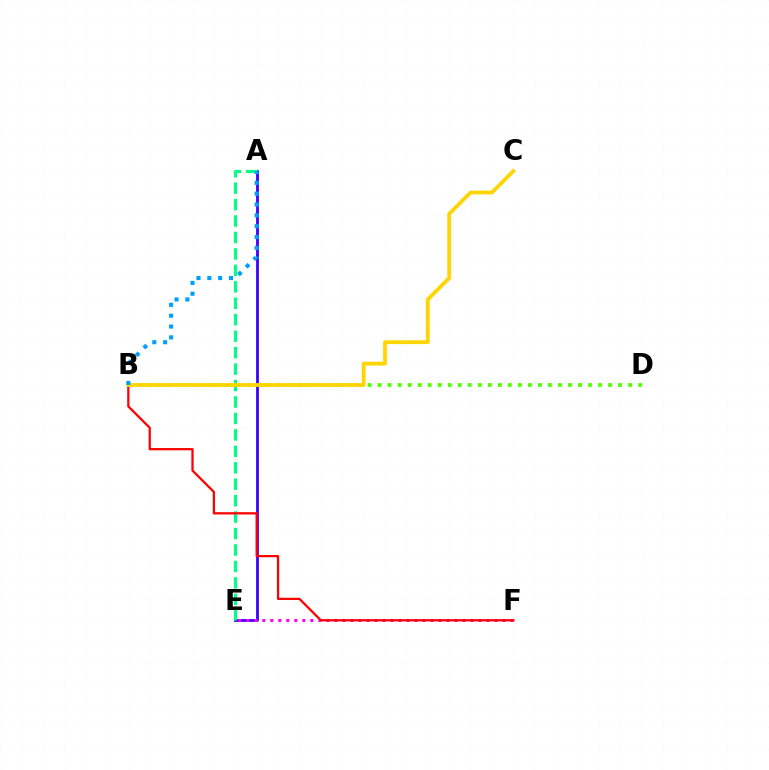{('A', 'E'): [{'color': '#3700ff', 'line_style': 'solid', 'thickness': 2.0}, {'color': '#00ff86', 'line_style': 'dashed', 'thickness': 2.23}], ('E', 'F'): [{'color': '#ff00ed', 'line_style': 'dotted', 'thickness': 2.18}], ('B', 'D'): [{'color': '#4fff00', 'line_style': 'dotted', 'thickness': 2.72}], ('B', 'F'): [{'color': '#ff0000', 'line_style': 'solid', 'thickness': 1.63}], ('B', 'C'): [{'color': '#ffd500', 'line_style': 'solid', 'thickness': 2.73}], ('A', 'B'): [{'color': '#009eff', 'line_style': 'dotted', 'thickness': 2.94}]}